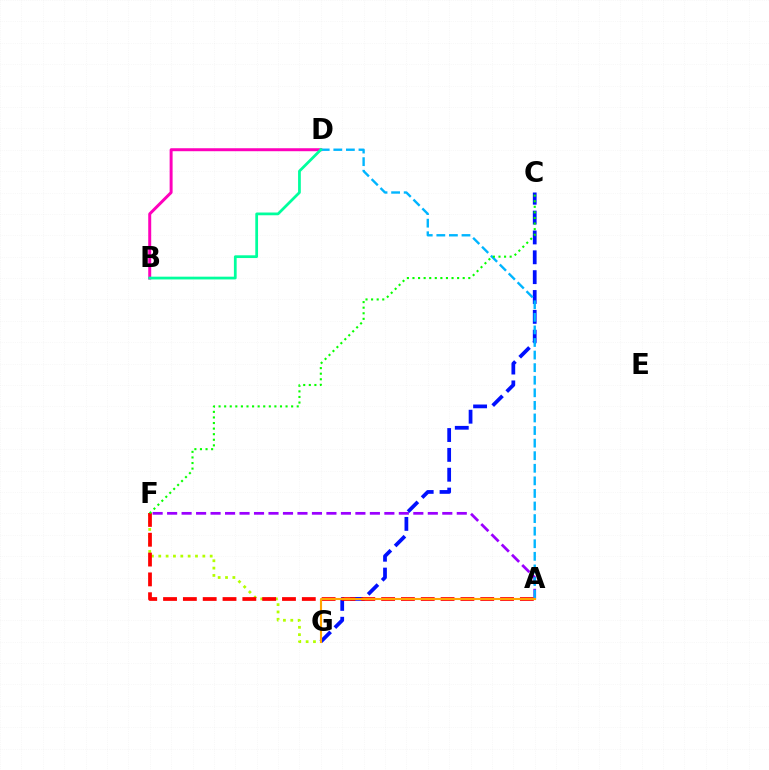{('B', 'D'): [{'color': '#ff00bd', 'line_style': 'solid', 'thickness': 2.14}, {'color': '#00ff9d', 'line_style': 'solid', 'thickness': 1.98}], ('F', 'G'): [{'color': '#b3ff00', 'line_style': 'dotted', 'thickness': 2.0}], ('A', 'F'): [{'color': '#9b00ff', 'line_style': 'dashed', 'thickness': 1.97}, {'color': '#ff0000', 'line_style': 'dashed', 'thickness': 2.69}], ('C', 'G'): [{'color': '#0010ff', 'line_style': 'dashed', 'thickness': 2.7}], ('A', 'D'): [{'color': '#00b5ff', 'line_style': 'dashed', 'thickness': 1.71}], ('A', 'G'): [{'color': '#ffa500', 'line_style': 'solid', 'thickness': 1.52}], ('C', 'F'): [{'color': '#08ff00', 'line_style': 'dotted', 'thickness': 1.52}]}